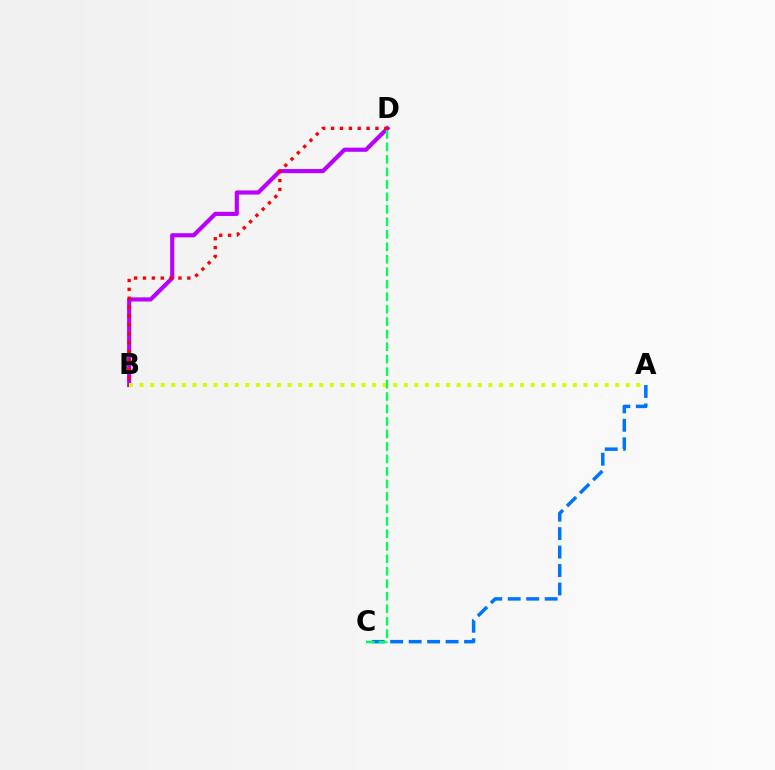{('B', 'D'): [{'color': '#b900ff', 'line_style': 'solid', 'thickness': 2.98}, {'color': '#ff0000', 'line_style': 'dotted', 'thickness': 2.41}], ('A', 'C'): [{'color': '#0074ff', 'line_style': 'dashed', 'thickness': 2.51}], ('A', 'B'): [{'color': '#d1ff00', 'line_style': 'dotted', 'thickness': 2.87}], ('C', 'D'): [{'color': '#00ff5c', 'line_style': 'dashed', 'thickness': 1.7}]}